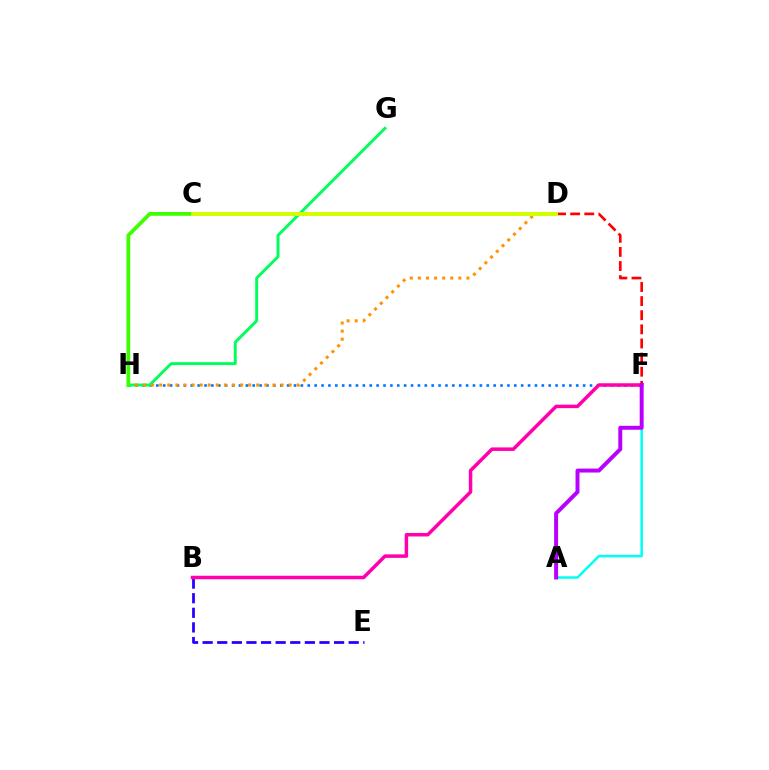{('F', 'H'): [{'color': '#0074ff', 'line_style': 'dotted', 'thickness': 1.87}], ('D', 'F'): [{'color': '#ff0000', 'line_style': 'dashed', 'thickness': 1.92}], ('A', 'F'): [{'color': '#00fff6', 'line_style': 'solid', 'thickness': 1.81}, {'color': '#b900ff', 'line_style': 'solid', 'thickness': 2.85}], ('B', 'E'): [{'color': '#2500ff', 'line_style': 'dashed', 'thickness': 1.98}], ('G', 'H'): [{'color': '#00ff5c', 'line_style': 'solid', 'thickness': 2.1}], ('B', 'F'): [{'color': '#ff00ac', 'line_style': 'solid', 'thickness': 2.52}], ('D', 'H'): [{'color': '#ff9400', 'line_style': 'dotted', 'thickness': 2.2}], ('C', 'H'): [{'color': '#3dff00', 'line_style': 'solid', 'thickness': 2.71}], ('C', 'D'): [{'color': '#d1ff00', 'line_style': 'solid', 'thickness': 2.84}]}